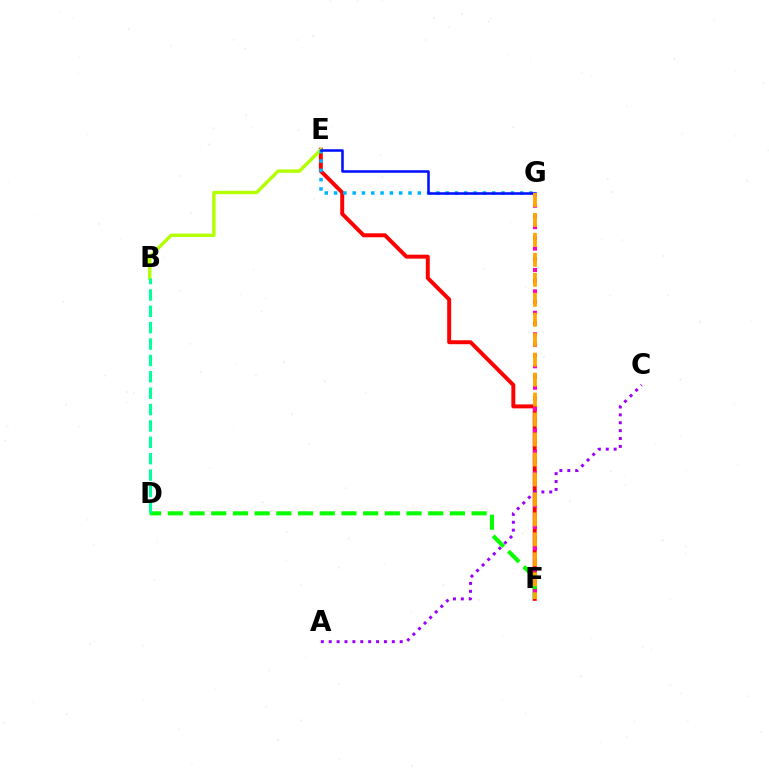{('E', 'F'): [{'color': '#ff0000', 'line_style': 'solid', 'thickness': 2.84}], ('B', 'E'): [{'color': '#b3ff00', 'line_style': 'solid', 'thickness': 2.44}], ('E', 'G'): [{'color': '#00b5ff', 'line_style': 'dotted', 'thickness': 2.53}, {'color': '#0010ff', 'line_style': 'solid', 'thickness': 1.83}], ('A', 'C'): [{'color': '#9b00ff', 'line_style': 'dotted', 'thickness': 2.14}], ('D', 'F'): [{'color': '#08ff00', 'line_style': 'dashed', 'thickness': 2.95}], ('B', 'D'): [{'color': '#00ff9d', 'line_style': 'dashed', 'thickness': 2.22}], ('F', 'G'): [{'color': '#ff00bd', 'line_style': 'dotted', 'thickness': 2.91}, {'color': '#ffa500', 'line_style': 'dashed', 'thickness': 2.71}]}